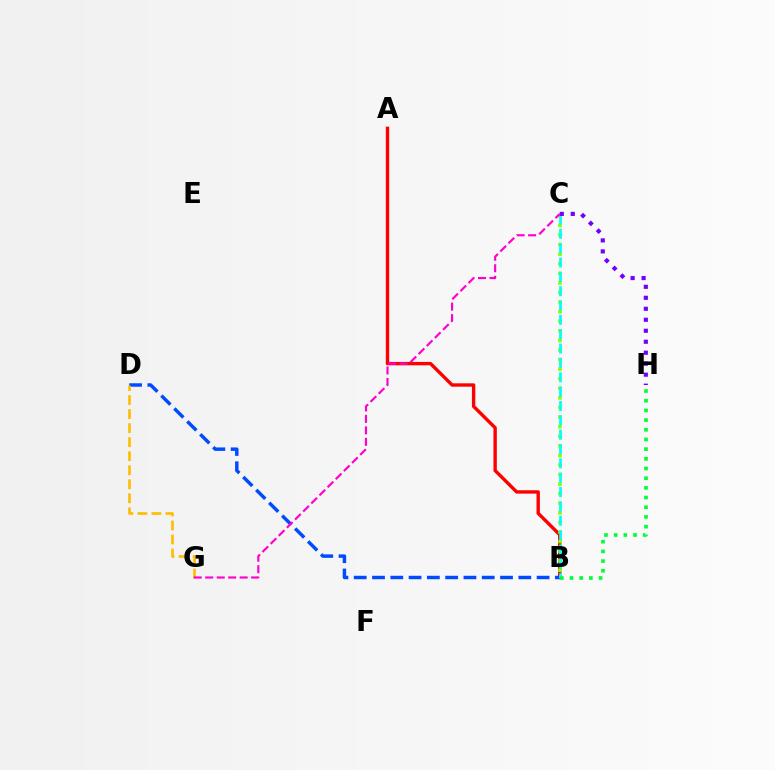{('A', 'B'): [{'color': '#ff0000', 'line_style': 'solid', 'thickness': 2.43}], ('B', 'D'): [{'color': '#004bff', 'line_style': 'dashed', 'thickness': 2.48}], ('B', 'C'): [{'color': '#84ff00', 'line_style': 'dotted', 'thickness': 2.6}, {'color': '#00fff6', 'line_style': 'dashed', 'thickness': 1.95}], ('D', 'G'): [{'color': '#ffbd00', 'line_style': 'dashed', 'thickness': 1.91}], ('C', 'H'): [{'color': '#7200ff', 'line_style': 'dotted', 'thickness': 2.98}], ('B', 'H'): [{'color': '#00ff39', 'line_style': 'dotted', 'thickness': 2.63}], ('C', 'G'): [{'color': '#ff00cf', 'line_style': 'dashed', 'thickness': 1.56}]}